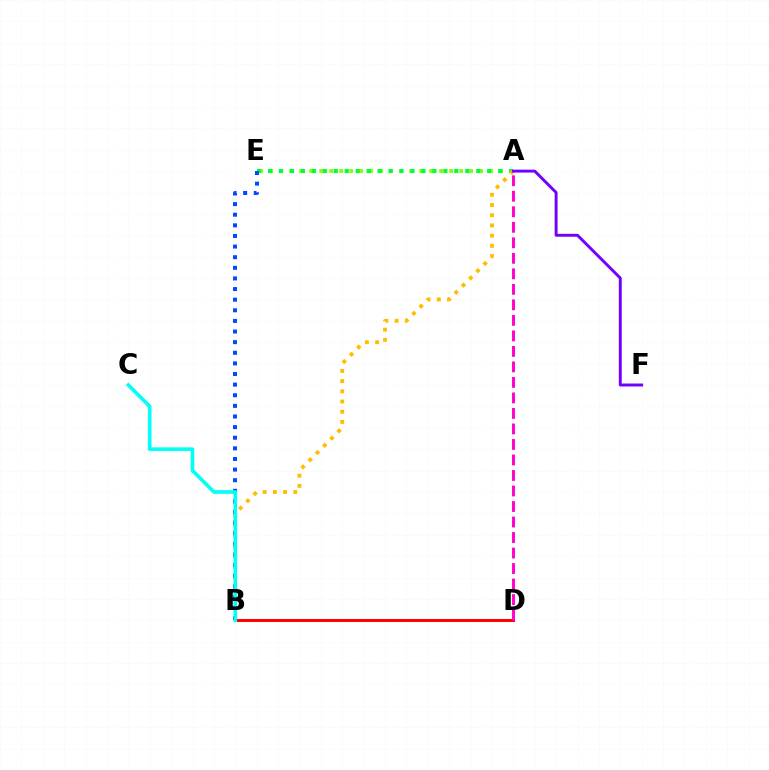{('A', 'E'): [{'color': '#84ff00', 'line_style': 'dotted', 'thickness': 2.72}, {'color': '#00ff39', 'line_style': 'dotted', 'thickness': 2.98}], ('A', 'B'): [{'color': '#ffbd00', 'line_style': 'dotted', 'thickness': 2.77}], ('B', 'E'): [{'color': '#004bff', 'line_style': 'dotted', 'thickness': 2.89}], ('B', 'D'): [{'color': '#ff0000', 'line_style': 'solid', 'thickness': 2.14}], ('A', 'F'): [{'color': '#7200ff', 'line_style': 'solid', 'thickness': 2.11}], ('A', 'D'): [{'color': '#ff00cf', 'line_style': 'dashed', 'thickness': 2.11}], ('B', 'C'): [{'color': '#00fff6', 'line_style': 'solid', 'thickness': 2.6}]}